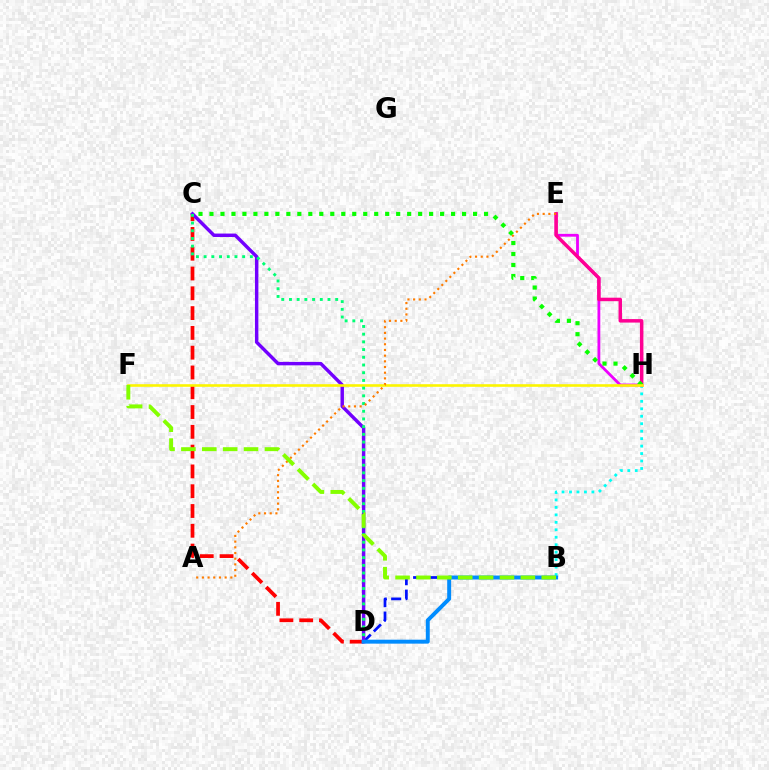{('B', 'D'): [{'color': '#0010ff', 'line_style': 'dashed', 'thickness': 1.96}, {'color': '#008cff', 'line_style': 'solid', 'thickness': 2.84}], ('B', 'H'): [{'color': '#00fff6', 'line_style': 'dotted', 'thickness': 2.03}], ('E', 'H'): [{'color': '#ee00ff', 'line_style': 'solid', 'thickness': 2.02}, {'color': '#ff0094', 'line_style': 'solid', 'thickness': 2.51}], ('C', 'D'): [{'color': '#ff0000', 'line_style': 'dashed', 'thickness': 2.69}, {'color': '#7200ff', 'line_style': 'solid', 'thickness': 2.47}, {'color': '#00ff74', 'line_style': 'dotted', 'thickness': 2.09}], ('C', 'H'): [{'color': '#08ff00', 'line_style': 'dotted', 'thickness': 2.98}], ('F', 'H'): [{'color': '#fcf500', 'line_style': 'solid', 'thickness': 1.88}], ('A', 'E'): [{'color': '#ff7c00', 'line_style': 'dotted', 'thickness': 1.55}], ('B', 'F'): [{'color': '#84ff00', 'line_style': 'dashed', 'thickness': 2.84}]}